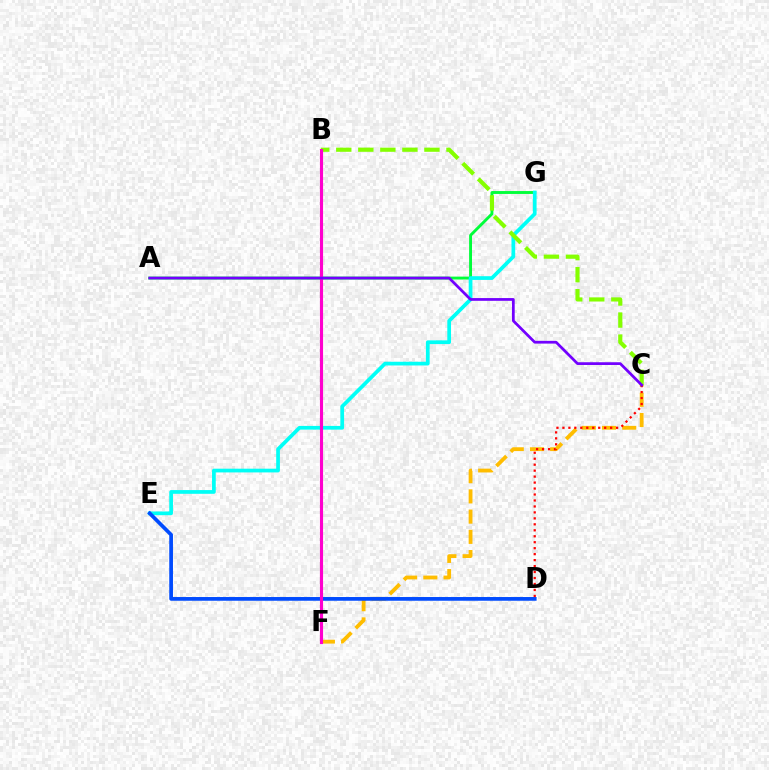{('A', 'G'): [{'color': '#00ff39', 'line_style': 'solid', 'thickness': 2.08}], ('E', 'G'): [{'color': '#00fff6', 'line_style': 'solid', 'thickness': 2.68}], ('B', 'C'): [{'color': '#84ff00', 'line_style': 'dashed', 'thickness': 2.99}], ('C', 'F'): [{'color': '#ffbd00', 'line_style': 'dashed', 'thickness': 2.75}], ('D', 'E'): [{'color': '#004bff', 'line_style': 'solid', 'thickness': 2.68}], ('B', 'F'): [{'color': '#ff00cf', 'line_style': 'solid', 'thickness': 2.24}], ('C', 'D'): [{'color': '#ff0000', 'line_style': 'dotted', 'thickness': 1.62}], ('A', 'C'): [{'color': '#7200ff', 'line_style': 'solid', 'thickness': 1.97}]}